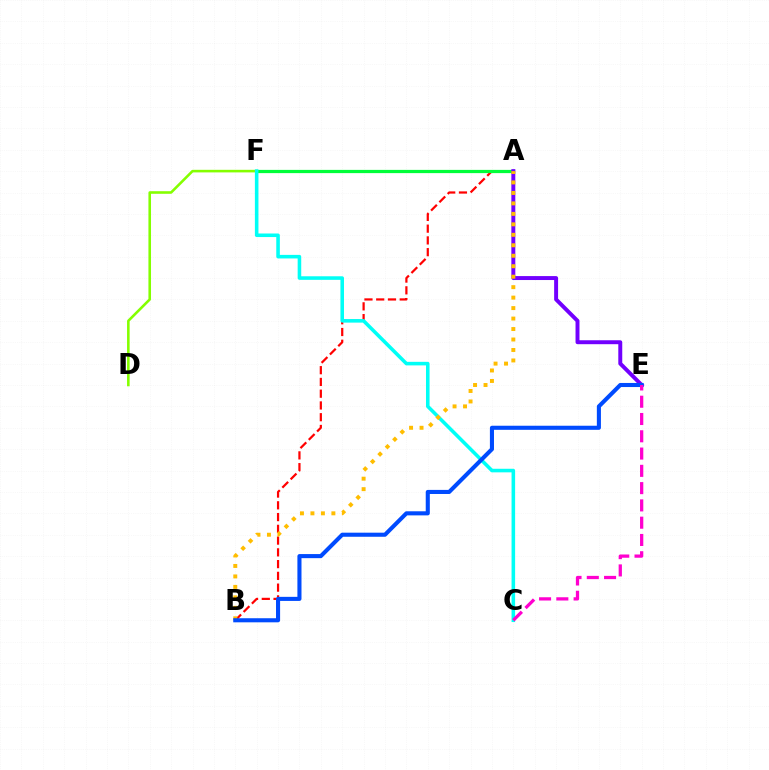{('A', 'B'): [{'color': '#ff0000', 'line_style': 'dashed', 'thickness': 1.6}, {'color': '#ffbd00', 'line_style': 'dotted', 'thickness': 2.84}], ('D', 'F'): [{'color': '#84ff00', 'line_style': 'solid', 'thickness': 1.86}], ('A', 'F'): [{'color': '#00ff39', 'line_style': 'solid', 'thickness': 2.33}], ('C', 'F'): [{'color': '#00fff6', 'line_style': 'solid', 'thickness': 2.57}], ('A', 'E'): [{'color': '#7200ff', 'line_style': 'solid', 'thickness': 2.84}], ('B', 'E'): [{'color': '#004bff', 'line_style': 'solid', 'thickness': 2.94}], ('C', 'E'): [{'color': '#ff00cf', 'line_style': 'dashed', 'thickness': 2.35}]}